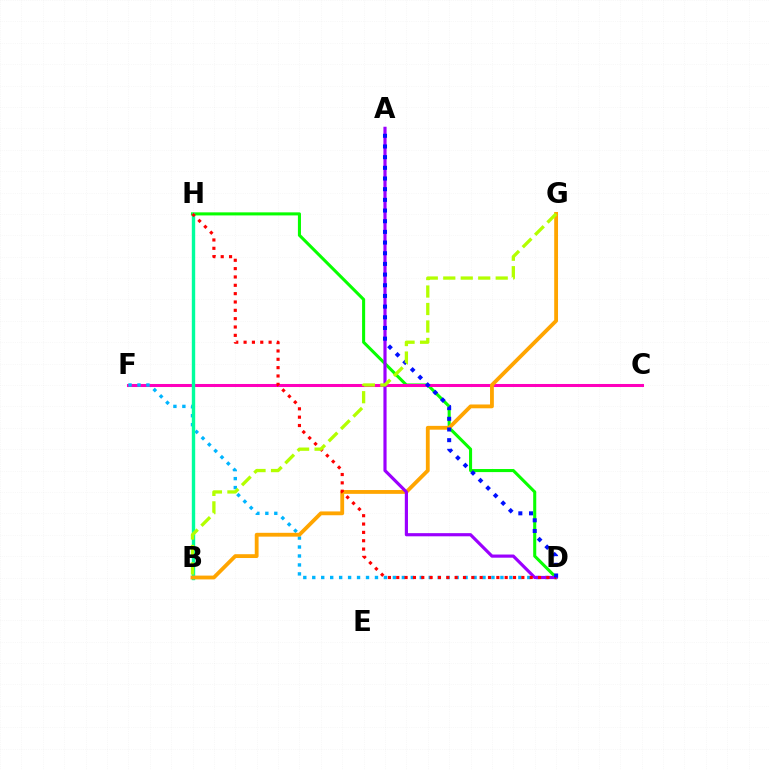{('D', 'H'): [{'color': '#08ff00', 'line_style': 'solid', 'thickness': 2.21}, {'color': '#ff0000', 'line_style': 'dotted', 'thickness': 2.27}], ('C', 'F'): [{'color': '#ff00bd', 'line_style': 'solid', 'thickness': 2.19}], ('D', 'F'): [{'color': '#00b5ff', 'line_style': 'dotted', 'thickness': 2.43}], ('B', 'H'): [{'color': '#00ff9d', 'line_style': 'solid', 'thickness': 2.44}], ('B', 'G'): [{'color': '#ffa500', 'line_style': 'solid', 'thickness': 2.75}, {'color': '#b3ff00', 'line_style': 'dashed', 'thickness': 2.37}], ('A', 'D'): [{'color': '#9b00ff', 'line_style': 'solid', 'thickness': 2.28}, {'color': '#0010ff', 'line_style': 'dotted', 'thickness': 2.9}]}